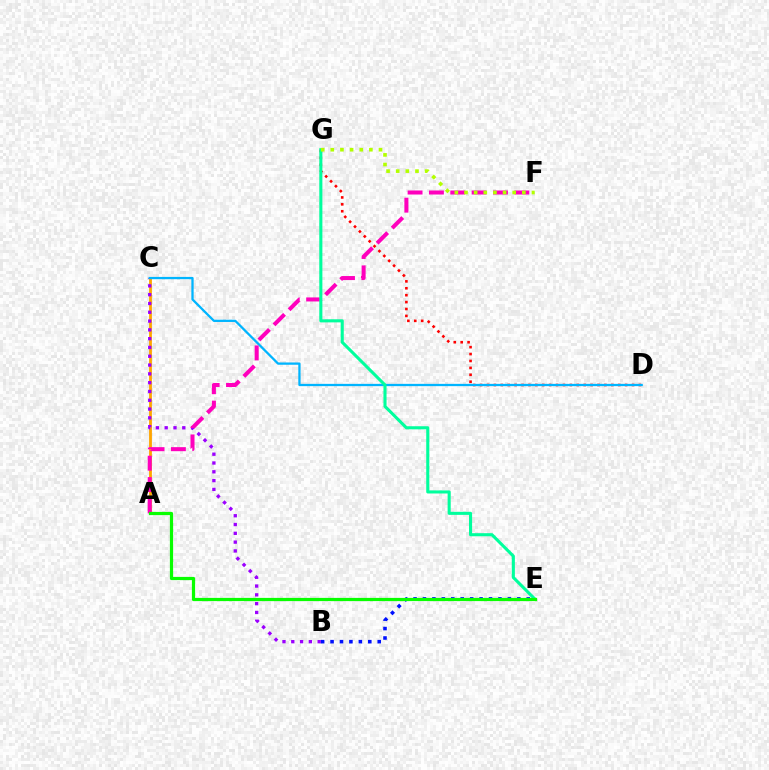{('A', 'C'): [{'color': '#ffa500', 'line_style': 'solid', 'thickness': 2.02}], ('B', 'C'): [{'color': '#9b00ff', 'line_style': 'dotted', 'thickness': 2.39}], ('B', 'E'): [{'color': '#0010ff', 'line_style': 'dotted', 'thickness': 2.56}], ('D', 'G'): [{'color': '#ff0000', 'line_style': 'dotted', 'thickness': 1.88}], ('C', 'D'): [{'color': '#00b5ff', 'line_style': 'solid', 'thickness': 1.64}], ('A', 'F'): [{'color': '#ff00bd', 'line_style': 'dashed', 'thickness': 2.9}], ('E', 'G'): [{'color': '#00ff9d', 'line_style': 'solid', 'thickness': 2.22}], ('F', 'G'): [{'color': '#b3ff00', 'line_style': 'dotted', 'thickness': 2.62}], ('A', 'E'): [{'color': '#08ff00', 'line_style': 'solid', 'thickness': 2.31}]}